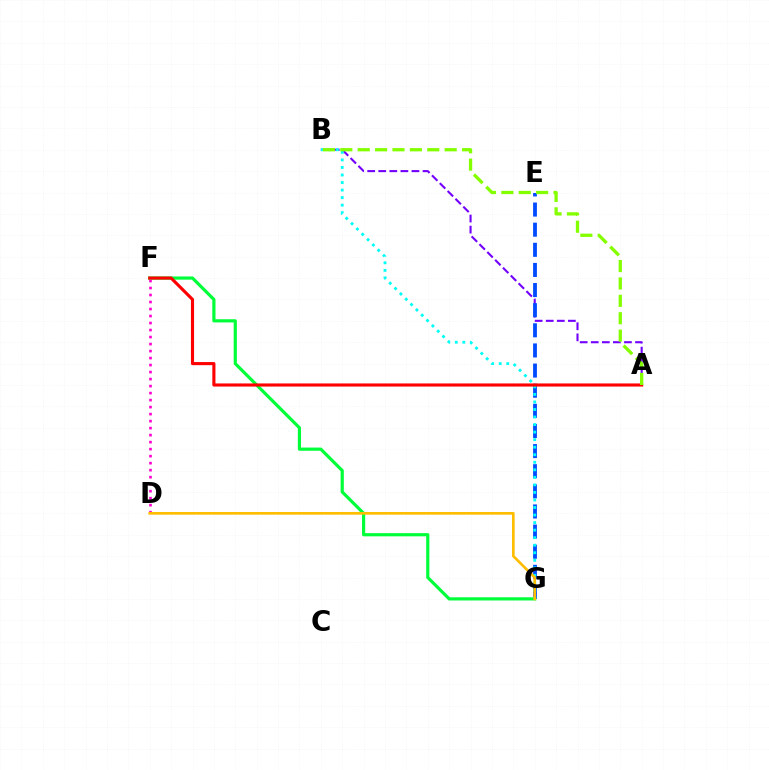{('A', 'B'): [{'color': '#7200ff', 'line_style': 'dashed', 'thickness': 1.5}, {'color': '#84ff00', 'line_style': 'dashed', 'thickness': 2.36}], ('E', 'G'): [{'color': '#004bff', 'line_style': 'dashed', 'thickness': 2.73}], ('F', 'G'): [{'color': '#00ff39', 'line_style': 'solid', 'thickness': 2.29}], ('D', 'F'): [{'color': '#ff00cf', 'line_style': 'dotted', 'thickness': 1.9}], ('B', 'G'): [{'color': '#00fff6', 'line_style': 'dotted', 'thickness': 2.05}], ('A', 'F'): [{'color': '#ff0000', 'line_style': 'solid', 'thickness': 2.24}], ('D', 'G'): [{'color': '#ffbd00', 'line_style': 'solid', 'thickness': 1.92}]}